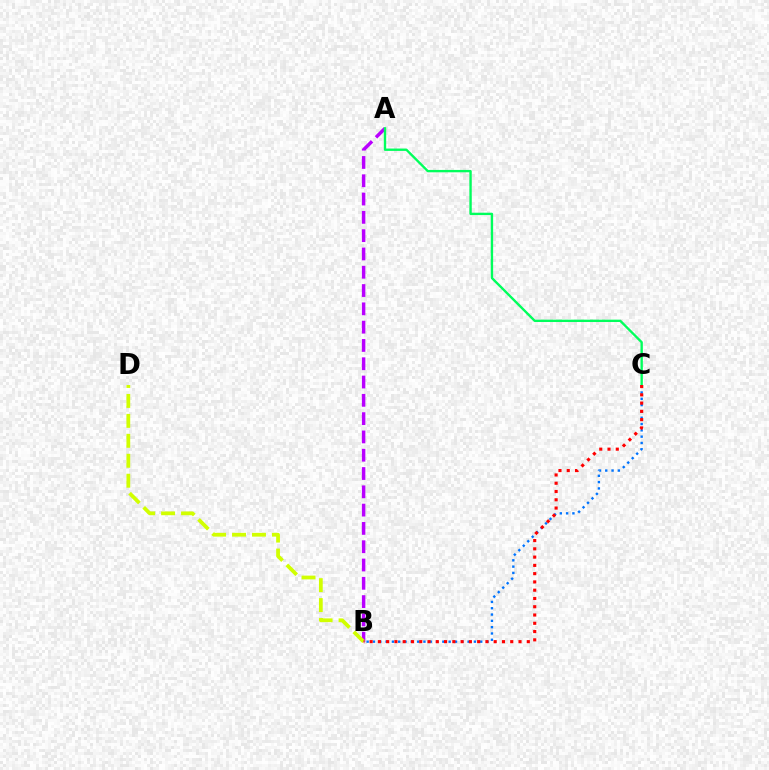{('A', 'B'): [{'color': '#b900ff', 'line_style': 'dashed', 'thickness': 2.49}], ('A', 'C'): [{'color': '#00ff5c', 'line_style': 'solid', 'thickness': 1.7}], ('B', 'C'): [{'color': '#0074ff', 'line_style': 'dotted', 'thickness': 1.71}, {'color': '#ff0000', 'line_style': 'dotted', 'thickness': 2.25}], ('B', 'D'): [{'color': '#d1ff00', 'line_style': 'dashed', 'thickness': 2.71}]}